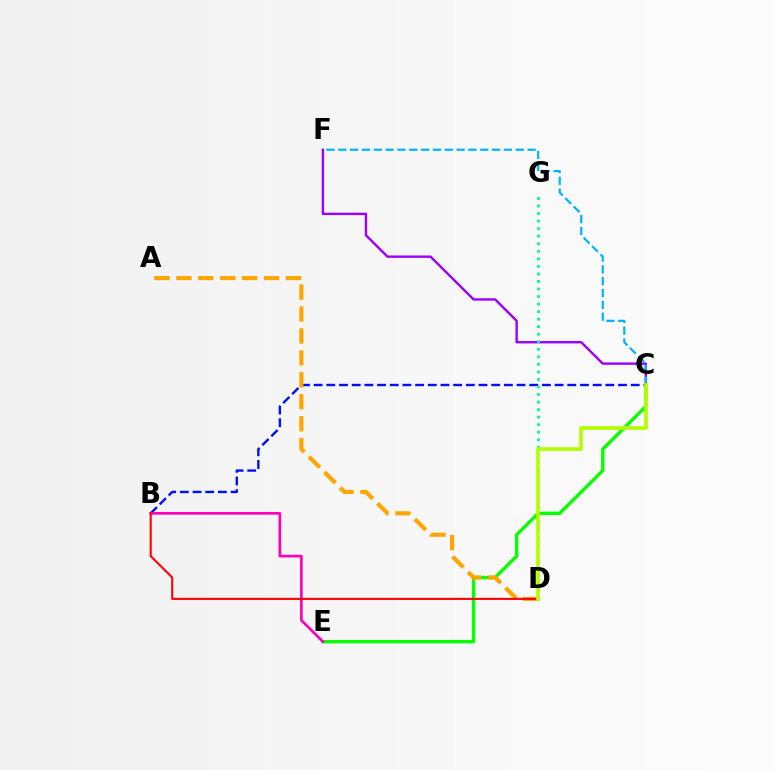{('C', 'F'): [{'color': '#9b00ff', 'line_style': 'solid', 'thickness': 1.73}, {'color': '#00b5ff', 'line_style': 'dashed', 'thickness': 1.61}], ('B', 'C'): [{'color': '#0010ff', 'line_style': 'dashed', 'thickness': 1.72}], ('C', 'E'): [{'color': '#08ff00', 'line_style': 'solid', 'thickness': 2.42}], ('B', 'E'): [{'color': '#ff00bd', 'line_style': 'solid', 'thickness': 1.95}], ('D', 'G'): [{'color': '#00ff9d', 'line_style': 'dotted', 'thickness': 2.05}], ('A', 'D'): [{'color': '#ffa500', 'line_style': 'dashed', 'thickness': 2.98}], ('B', 'D'): [{'color': '#ff0000', 'line_style': 'solid', 'thickness': 1.5}], ('C', 'D'): [{'color': '#b3ff00', 'line_style': 'solid', 'thickness': 2.63}]}